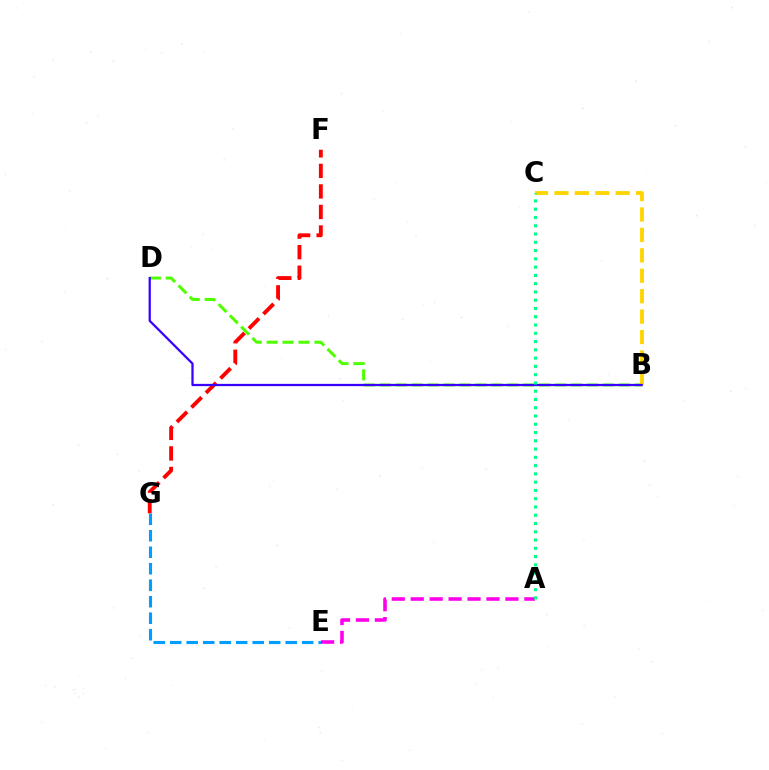{('F', 'G'): [{'color': '#ff0000', 'line_style': 'dashed', 'thickness': 2.79}], ('B', 'D'): [{'color': '#4fff00', 'line_style': 'dashed', 'thickness': 2.16}, {'color': '#3700ff', 'line_style': 'solid', 'thickness': 1.62}], ('B', 'C'): [{'color': '#ffd500', 'line_style': 'dashed', 'thickness': 2.77}], ('E', 'G'): [{'color': '#009eff', 'line_style': 'dashed', 'thickness': 2.24}], ('A', 'E'): [{'color': '#ff00ed', 'line_style': 'dashed', 'thickness': 2.57}], ('A', 'C'): [{'color': '#00ff86', 'line_style': 'dotted', 'thickness': 2.25}]}